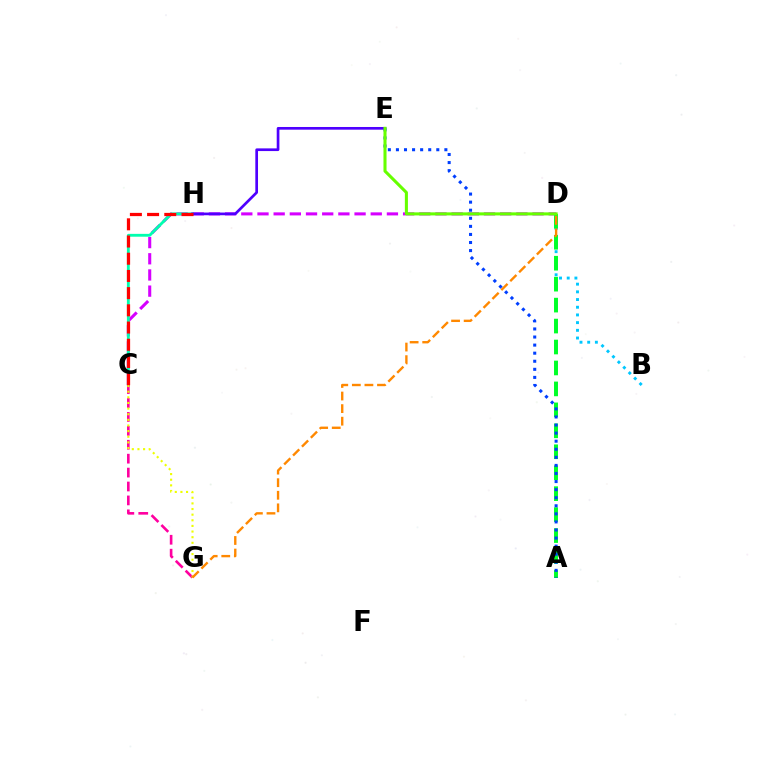{('C', 'D'): [{'color': '#d600ff', 'line_style': 'dashed', 'thickness': 2.2}], ('C', 'H'): [{'color': '#00ffaf', 'line_style': 'solid', 'thickness': 2.05}, {'color': '#ff0000', 'line_style': 'dashed', 'thickness': 2.34}], ('E', 'H'): [{'color': '#4f00ff', 'line_style': 'solid', 'thickness': 1.94}], ('C', 'G'): [{'color': '#ff00a0', 'line_style': 'dashed', 'thickness': 1.89}, {'color': '#eeff00', 'line_style': 'dotted', 'thickness': 1.53}], ('B', 'D'): [{'color': '#00c7ff', 'line_style': 'dotted', 'thickness': 2.09}], ('A', 'D'): [{'color': '#00ff27', 'line_style': 'dashed', 'thickness': 2.85}], ('D', 'G'): [{'color': '#ff8800', 'line_style': 'dashed', 'thickness': 1.71}], ('A', 'E'): [{'color': '#003fff', 'line_style': 'dotted', 'thickness': 2.19}], ('D', 'E'): [{'color': '#66ff00', 'line_style': 'solid', 'thickness': 2.2}]}